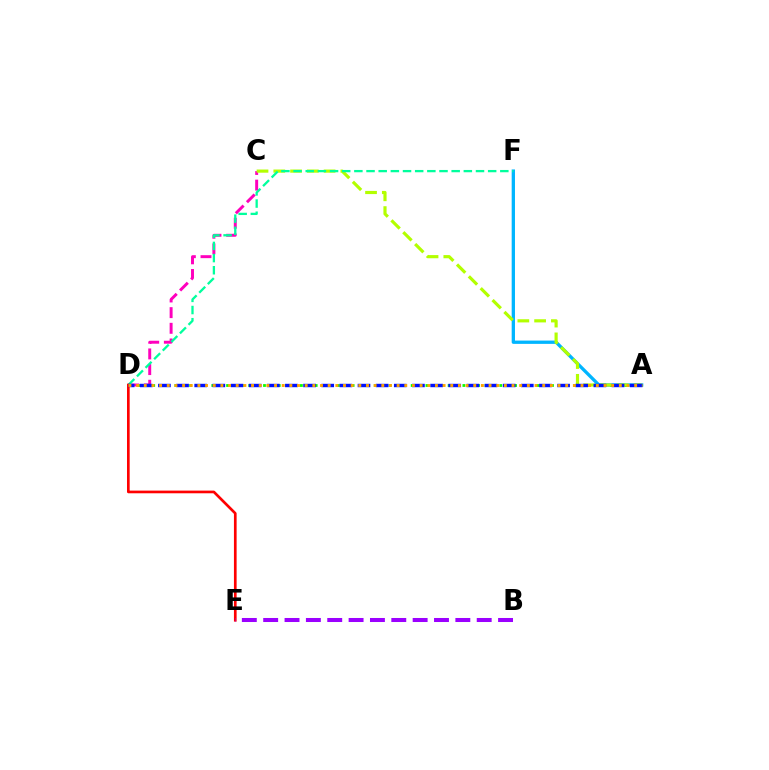{('A', 'F'): [{'color': '#00b5ff', 'line_style': 'solid', 'thickness': 2.38}], ('A', 'D'): [{'color': '#08ff00', 'line_style': 'dotted', 'thickness': 2.01}, {'color': '#0010ff', 'line_style': 'dashed', 'thickness': 2.46}, {'color': '#ffa500', 'line_style': 'dotted', 'thickness': 2.08}], ('C', 'D'): [{'color': '#ff00bd', 'line_style': 'dashed', 'thickness': 2.13}], ('A', 'C'): [{'color': '#b3ff00', 'line_style': 'dashed', 'thickness': 2.28}], ('D', 'F'): [{'color': '#00ff9d', 'line_style': 'dashed', 'thickness': 1.65}], ('D', 'E'): [{'color': '#ff0000', 'line_style': 'solid', 'thickness': 1.93}], ('B', 'E'): [{'color': '#9b00ff', 'line_style': 'dashed', 'thickness': 2.9}]}